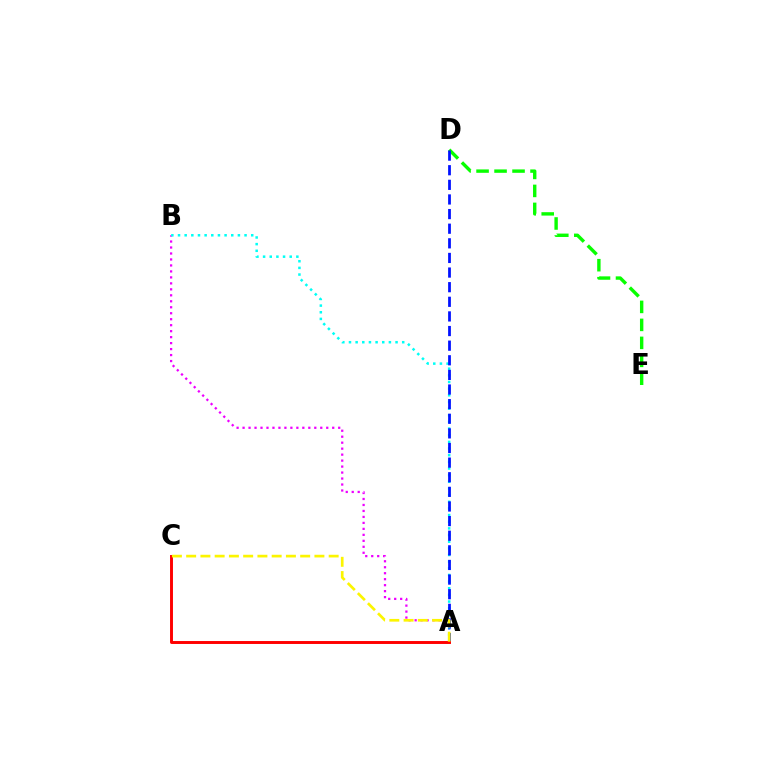{('D', 'E'): [{'color': '#08ff00', 'line_style': 'dashed', 'thickness': 2.44}], ('A', 'B'): [{'color': '#ee00ff', 'line_style': 'dotted', 'thickness': 1.62}, {'color': '#00fff6', 'line_style': 'dotted', 'thickness': 1.81}], ('A', 'D'): [{'color': '#0010ff', 'line_style': 'dashed', 'thickness': 1.99}], ('A', 'C'): [{'color': '#ff0000', 'line_style': 'solid', 'thickness': 2.11}, {'color': '#fcf500', 'line_style': 'dashed', 'thickness': 1.94}]}